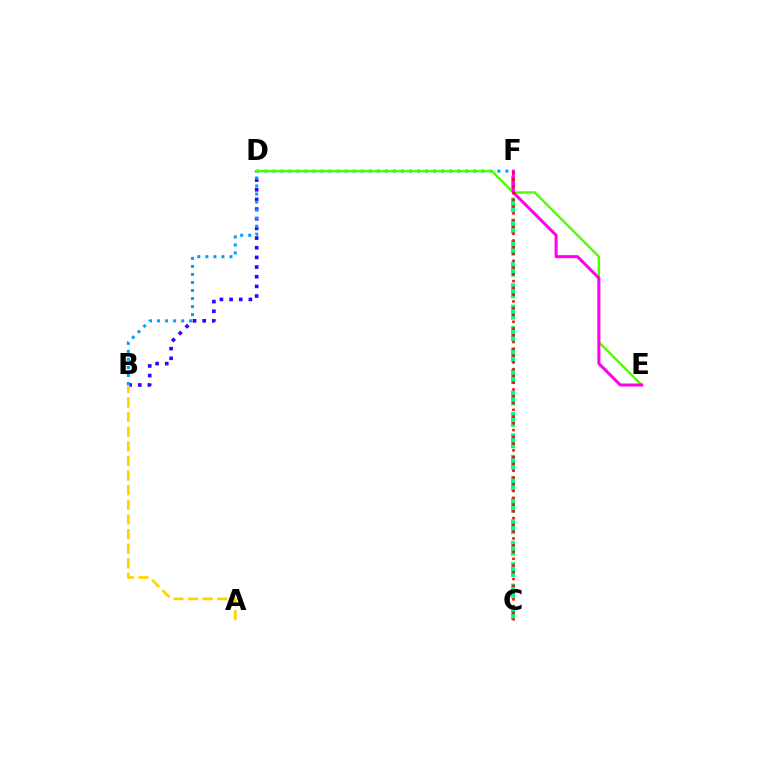{('B', 'D'): [{'color': '#3700ff', 'line_style': 'dotted', 'thickness': 2.63}], ('B', 'F'): [{'color': '#009eff', 'line_style': 'dotted', 'thickness': 2.18}], ('D', 'E'): [{'color': '#4fff00', 'line_style': 'solid', 'thickness': 1.76}], ('C', 'F'): [{'color': '#00ff86', 'line_style': 'dashed', 'thickness': 2.91}, {'color': '#ff0000', 'line_style': 'dotted', 'thickness': 1.84}], ('E', 'F'): [{'color': '#ff00ed', 'line_style': 'solid', 'thickness': 2.18}], ('A', 'B'): [{'color': '#ffd500', 'line_style': 'dashed', 'thickness': 1.99}]}